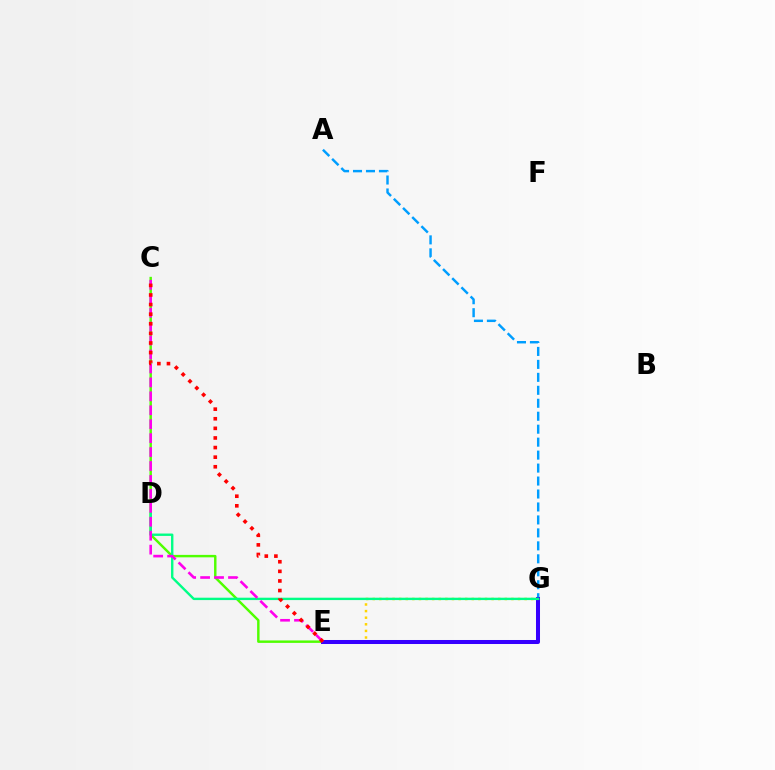{('C', 'E'): [{'color': '#4fff00', 'line_style': 'solid', 'thickness': 1.76}, {'color': '#ff00ed', 'line_style': 'dashed', 'thickness': 1.89}, {'color': '#ff0000', 'line_style': 'dotted', 'thickness': 2.61}], ('A', 'G'): [{'color': '#009eff', 'line_style': 'dashed', 'thickness': 1.76}], ('E', 'G'): [{'color': '#ffd500', 'line_style': 'dotted', 'thickness': 1.79}, {'color': '#3700ff', 'line_style': 'solid', 'thickness': 2.89}], ('D', 'G'): [{'color': '#00ff86', 'line_style': 'solid', 'thickness': 1.71}]}